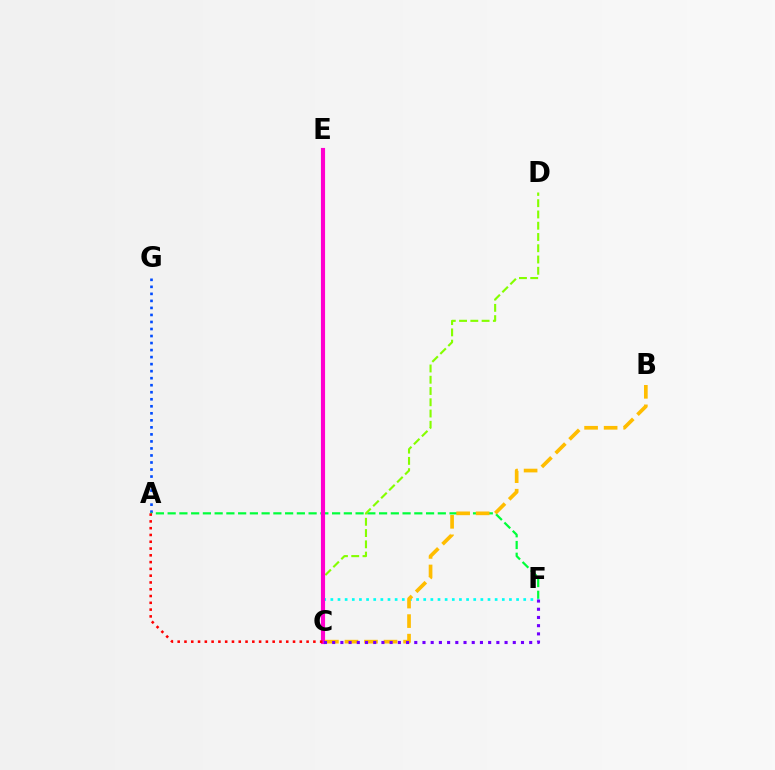{('A', 'G'): [{'color': '#004bff', 'line_style': 'dotted', 'thickness': 1.91}], ('A', 'F'): [{'color': '#00ff39', 'line_style': 'dashed', 'thickness': 1.6}], ('C', 'D'): [{'color': '#84ff00', 'line_style': 'dashed', 'thickness': 1.53}], ('C', 'F'): [{'color': '#00fff6', 'line_style': 'dotted', 'thickness': 1.94}, {'color': '#7200ff', 'line_style': 'dotted', 'thickness': 2.23}], ('C', 'E'): [{'color': '#ff00cf', 'line_style': 'solid', 'thickness': 2.97}], ('A', 'C'): [{'color': '#ff0000', 'line_style': 'dotted', 'thickness': 1.84}], ('B', 'C'): [{'color': '#ffbd00', 'line_style': 'dashed', 'thickness': 2.65}]}